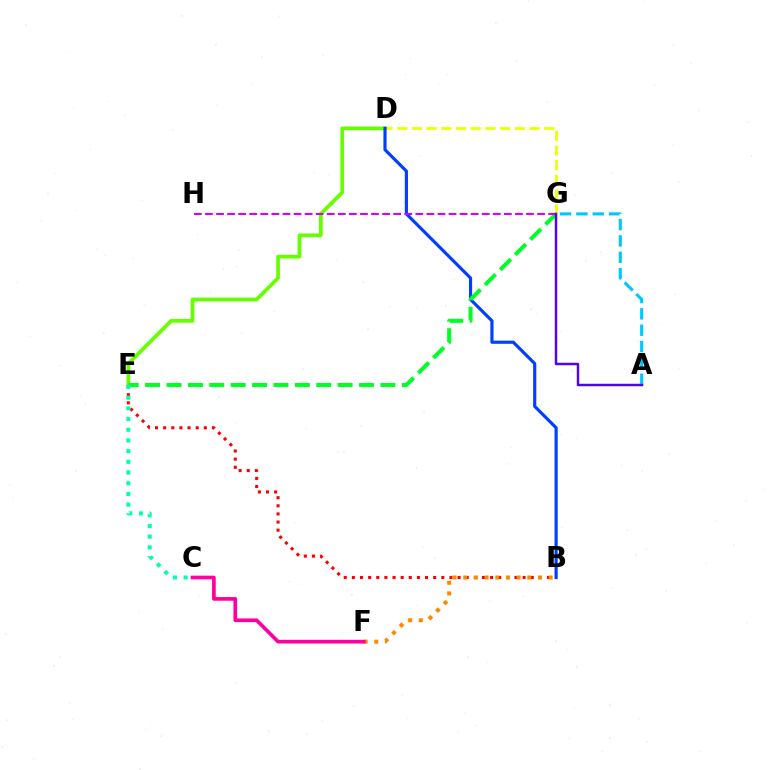{('B', 'E'): [{'color': '#ff0000', 'line_style': 'dotted', 'thickness': 2.21}], ('D', 'G'): [{'color': '#eeff00', 'line_style': 'dashed', 'thickness': 2.0}], ('D', 'E'): [{'color': '#66ff00', 'line_style': 'solid', 'thickness': 2.67}], ('A', 'G'): [{'color': '#00c7ff', 'line_style': 'dashed', 'thickness': 2.22}, {'color': '#4f00ff', 'line_style': 'solid', 'thickness': 1.76}], ('B', 'D'): [{'color': '#003fff', 'line_style': 'solid', 'thickness': 2.27}], ('B', 'F'): [{'color': '#ff8800', 'line_style': 'dotted', 'thickness': 2.9}], ('E', 'G'): [{'color': '#00ff27', 'line_style': 'dashed', 'thickness': 2.91}], ('C', 'E'): [{'color': '#00ffaf', 'line_style': 'dotted', 'thickness': 2.9}], ('G', 'H'): [{'color': '#d600ff', 'line_style': 'dashed', 'thickness': 1.5}], ('C', 'F'): [{'color': '#ff00a0', 'line_style': 'solid', 'thickness': 2.66}]}